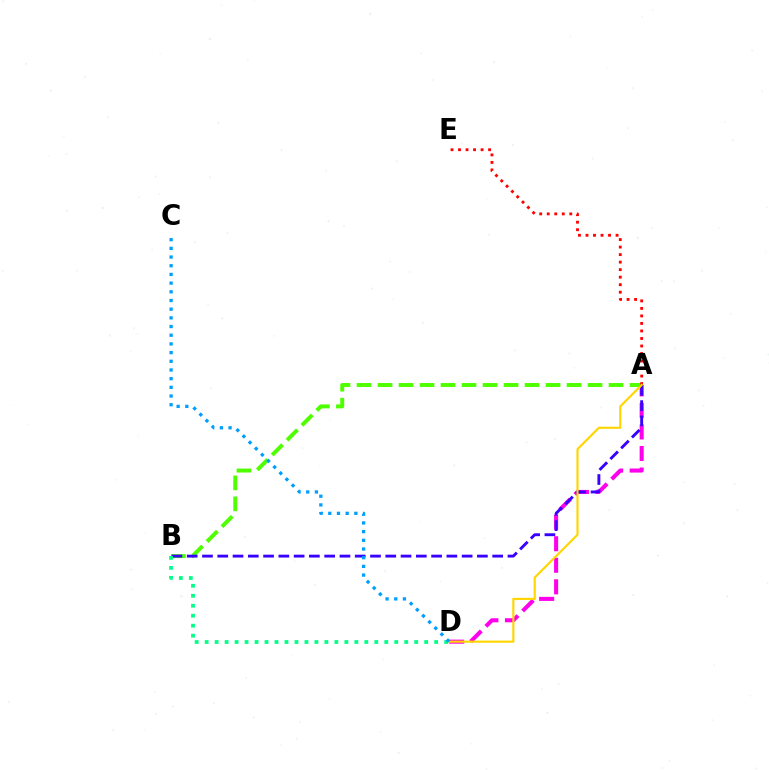{('A', 'B'): [{'color': '#4fff00', 'line_style': 'dashed', 'thickness': 2.85}, {'color': '#3700ff', 'line_style': 'dashed', 'thickness': 2.07}], ('A', 'D'): [{'color': '#ff00ed', 'line_style': 'dashed', 'thickness': 2.93}, {'color': '#ffd500', 'line_style': 'solid', 'thickness': 1.54}], ('A', 'E'): [{'color': '#ff0000', 'line_style': 'dotted', 'thickness': 2.04}], ('B', 'D'): [{'color': '#00ff86', 'line_style': 'dotted', 'thickness': 2.71}], ('C', 'D'): [{'color': '#009eff', 'line_style': 'dotted', 'thickness': 2.36}]}